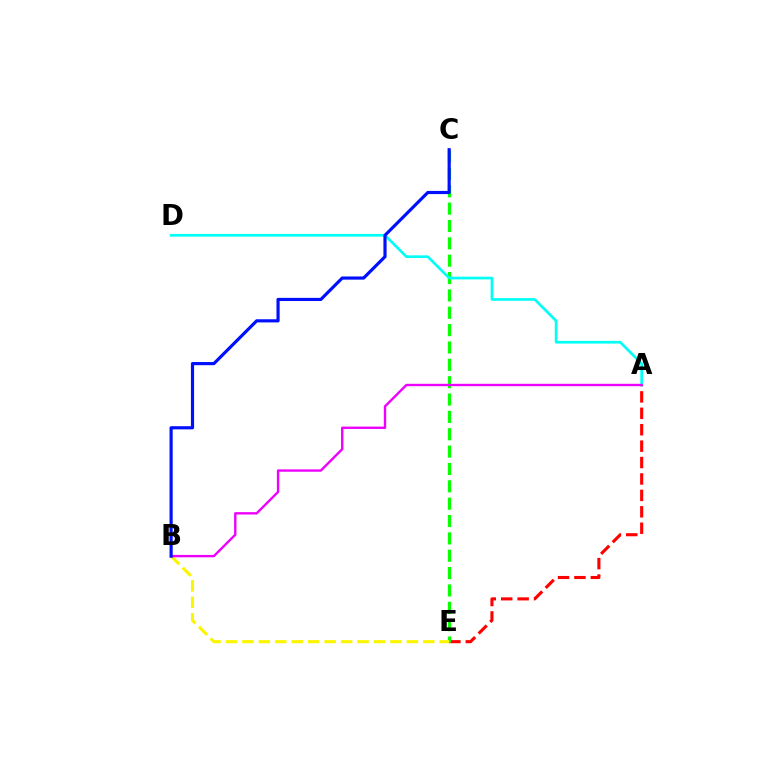{('A', 'E'): [{'color': '#ff0000', 'line_style': 'dashed', 'thickness': 2.23}], ('C', 'E'): [{'color': '#08ff00', 'line_style': 'dashed', 'thickness': 2.36}], ('B', 'E'): [{'color': '#fcf500', 'line_style': 'dashed', 'thickness': 2.23}], ('A', 'D'): [{'color': '#00fff6', 'line_style': 'solid', 'thickness': 1.93}], ('A', 'B'): [{'color': '#ee00ff', 'line_style': 'solid', 'thickness': 1.72}], ('B', 'C'): [{'color': '#0010ff', 'line_style': 'solid', 'thickness': 2.28}]}